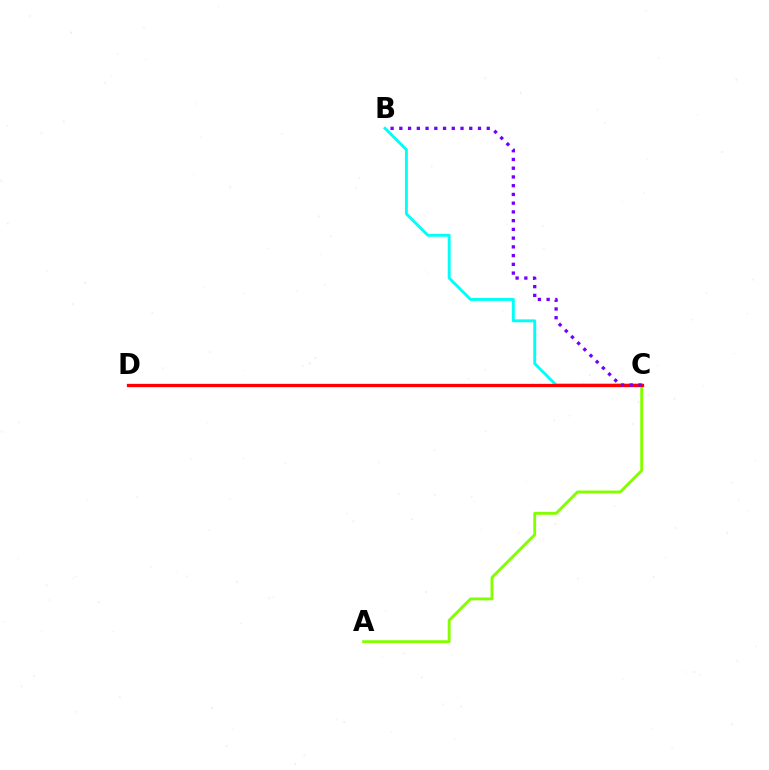{('B', 'C'): [{'color': '#00fff6', 'line_style': 'solid', 'thickness': 2.1}, {'color': '#7200ff', 'line_style': 'dotted', 'thickness': 2.37}], ('A', 'C'): [{'color': '#84ff00', 'line_style': 'solid', 'thickness': 2.06}], ('C', 'D'): [{'color': '#ff0000', 'line_style': 'solid', 'thickness': 2.36}]}